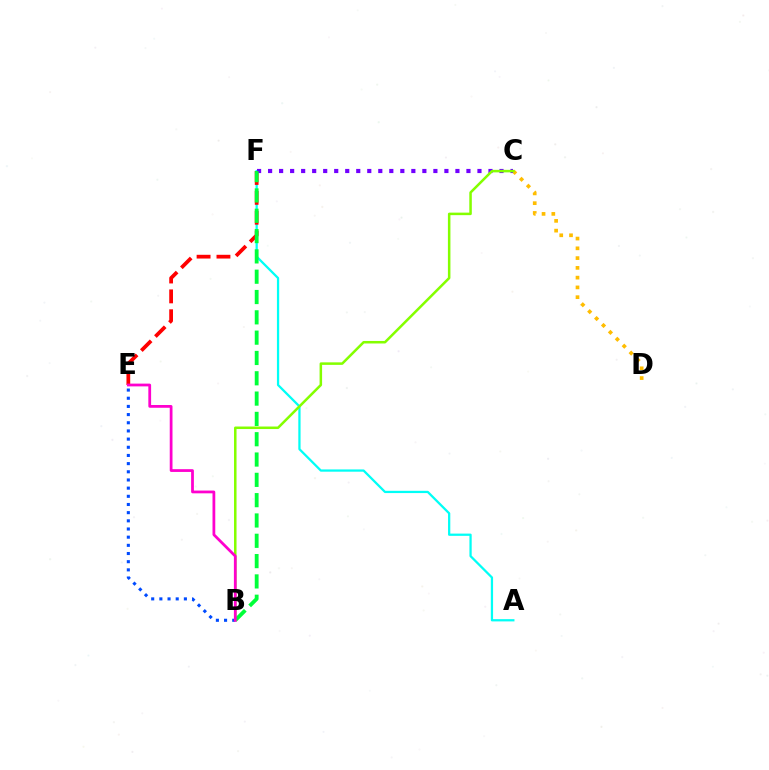{('A', 'F'): [{'color': '#00fff6', 'line_style': 'solid', 'thickness': 1.63}], ('E', 'F'): [{'color': '#ff0000', 'line_style': 'dashed', 'thickness': 2.7}], ('C', 'D'): [{'color': '#ffbd00', 'line_style': 'dotted', 'thickness': 2.65}], ('C', 'F'): [{'color': '#7200ff', 'line_style': 'dotted', 'thickness': 2.99}], ('B', 'C'): [{'color': '#84ff00', 'line_style': 'solid', 'thickness': 1.81}], ('B', 'E'): [{'color': '#004bff', 'line_style': 'dotted', 'thickness': 2.22}, {'color': '#ff00cf', 'line_style': 'solid', 'thickness': 1.99}], ('B', 'F'): [{'color': '#00ff39', 'line_style': 'dashed', 'thickness': 2.76}]}